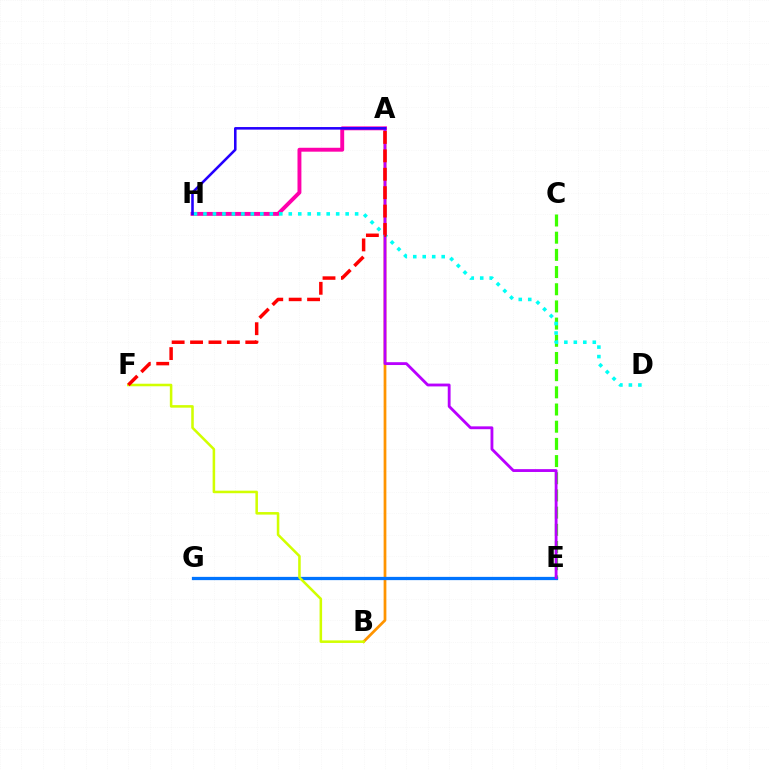{('A', 'B'): [{'color': '#ff9400', 'line_style': 'solid', 'thickness': 1.97}], ('E', 'G'): [{'color': '#00ff5c', 'line_style': 'dashed', 'thickness': 1.9}, {'color': '#0074ff', 'line_style': 'solid', 'thickness': 2.34}], ('C', 'E'): [{'color': '#3dff00', 'line_style': 'dashed', 'thickness': 2.33}], ('B', 'F'): [{'color': '#d1ff00', 'line_style': 'solid', 'thickness': 1.83}], ('A', 'H'): [{'color': '#ff00ac', 'line_style': 'solid', 'thickness': 2.81}, {'color': '#2500ff', 'line_style': 'solid', 'thickness': 1.85}], ('D', 'H'): [{'color': '#00fff6', 'line_style': 'dotted', 'thickness': 2.58}], ('A', 'E'): [{'color': '#b900ff', 'line_style': 'solid', 'thickness': 2.04}], ('A', 'F'): [{'color': '#ff0000', 'line_style': 'dashed', 'thickness': 2.5}]}